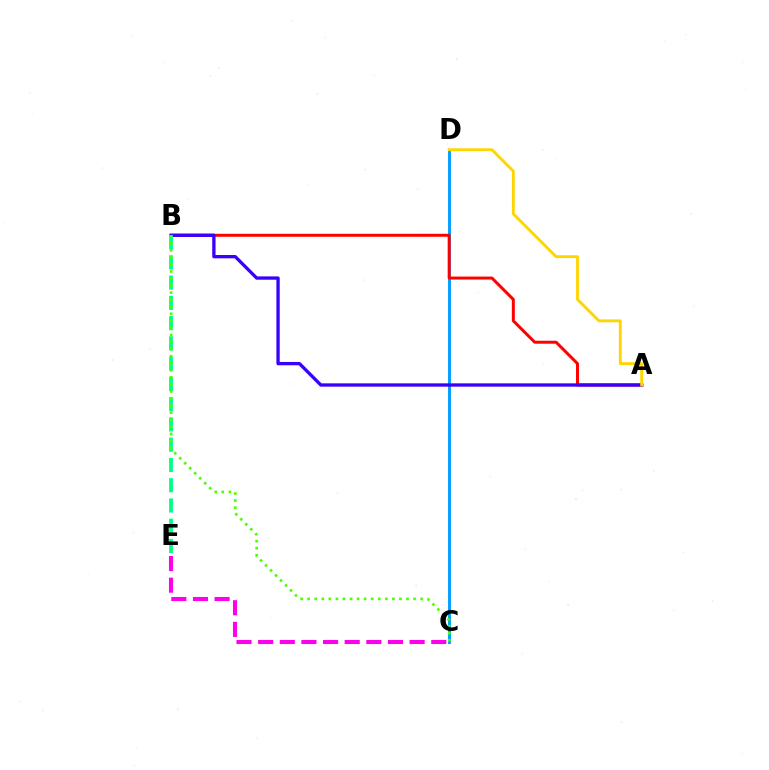{('C', 'D'): [{'color': '#009eff', 'line_style': 'solid', 'thickness': 2.09}], ('A', 'B'): [{'color': '#ff0000', 'line_style': 'solid', 'thickness': 2.15}, {'color': '#3700ff', 'line_style': 'solid', 'thickness': 2.38}], ('B', 'E'): [{'color': '#00ff86', 'line_style': 'dashed', 'thickness': 2.75}], ('A', 'D'): [{'color': '#ffd500', 'line_style': 'solid', 'thickness': 2.05}], ('B', 'C'): [{'color': '#4fff00', 'line_style': 'dotted', 'thickness': 1.92}], ('C', 'E'): [{'color': '#ff00ed', 'line_style': 'dashed', 'thickness': 2.94}]}